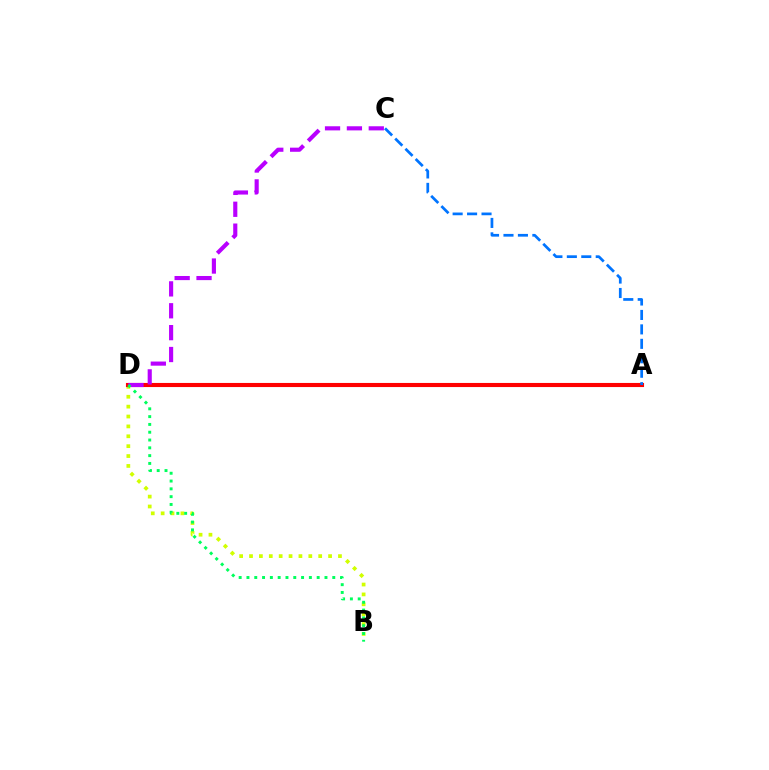{('B', 'D'): [{'color': '#d1ff00', 'line_style': 'dotted', 'thickness': 2.69}, {'color': '#00ff5c', 'line_style': 'dotted', 'thickness': 2.12}], ('A', 'D'): [{'color': '#ff0000', 'line_style': 'solid', 'thickness': 2.95}], ('C', 'D'): [{'color': '#b900ff', 'line_style': 'dashed', 'thickness': 2.97}], ('A', 'C'): [{'color': '#0074ff', 'line_style': 'dashed', 'thickness': 1.96}]}